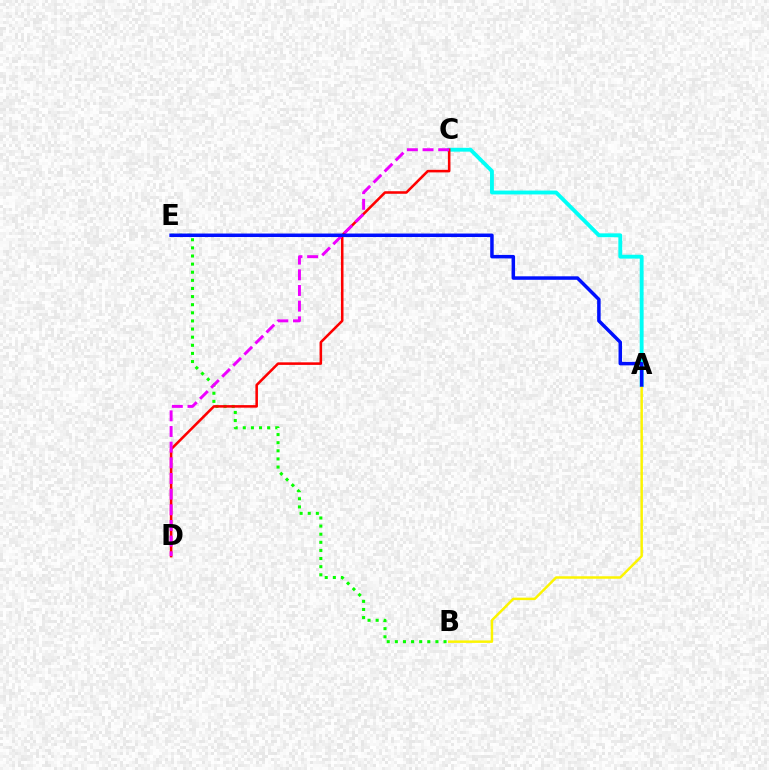{('A', 'C'): [{'color': '#00fff6', 'line_style': 'solid', 'thickness': 2.77}], ('A', 'B'): [{'color': '#fcf500', 'line_style': 'solid', 'thickness': 1.78}], ('B', 'E'): [{'color': '#08ff00', 'line_style': 'dotted', 'thickness': 2.21}], ('C', 'D'): [{'color': '#ff0000', 'line_style': 'solid', 'thickness': 1.84}, {'color': '#ee00ff', 'line_style': 'dashed', 'thickness': 2.13}], ('A', 'E'): [{'color': '#0010ff', 'line_style': 'solid', 'thickness': 2.51}]}